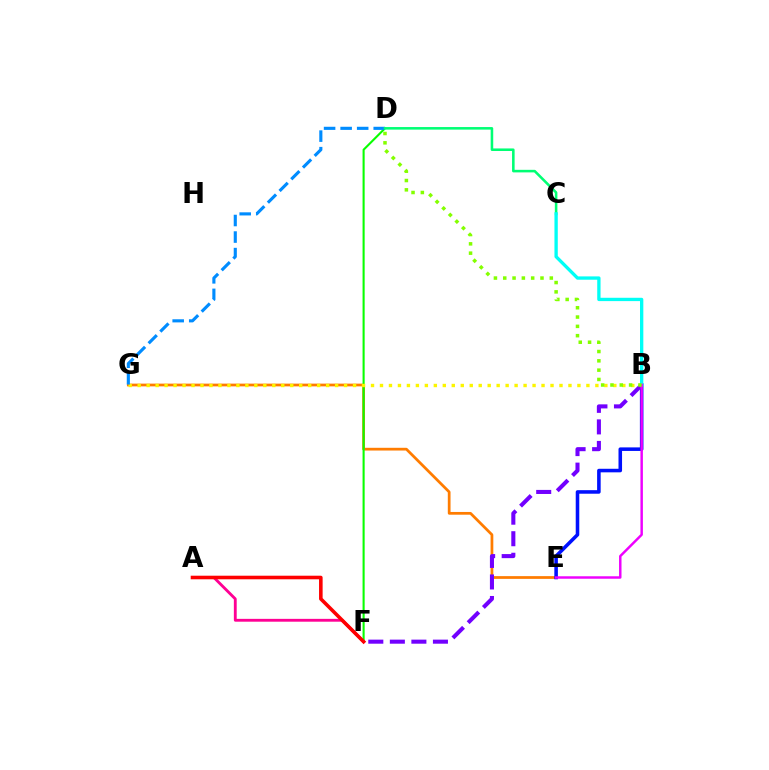{('E', 'G'): [{'color': '#ff7c00', 'line_style': 'solid', 'thickness': 1.97}], ('A', 'F'): [{'color': '#ff0094', 'line_style': 'solid', 'thickness': 2.05}, {'color': '#ff0000', 'line_style': 'solid', 'thickness': 2.58}], ('D', 'F'): [{'color': '#08ff00', 'line_style': 'solid', 'thickness': 1.51}], ('B', 'G'): [{'color': '#fcf500', 'line_style': 'dotted', 'thickness': 2.44}], ('B', 'E'): [{'color': '#0010ff', 'line_style': 'solid', 'thickness': 2.56}, {'color': '#ee00ff', 'line_style': 'solid', 'thickness': 1.77}], ('B', 'F'): [{'color': '#7200ff', 'line_style': 'dashed', 'thickness': 2.93}], ('D', 'G'): [{'color': '#008cff', 'line_style': 'dashed', 'thickness': 2.25}], ('C', 'D'): [{'color': '#00ff74', 'line_style': 'solid', 'thickness': 1.85}], ('B', 'C'): [{'color': '#00fff6', 'line_style': 'solid', 'thickness': 2.39}], ('B', 'D'): [{'color': '#84ff00', 'line_style': 'dotted', 'thickness': 2.53}]}